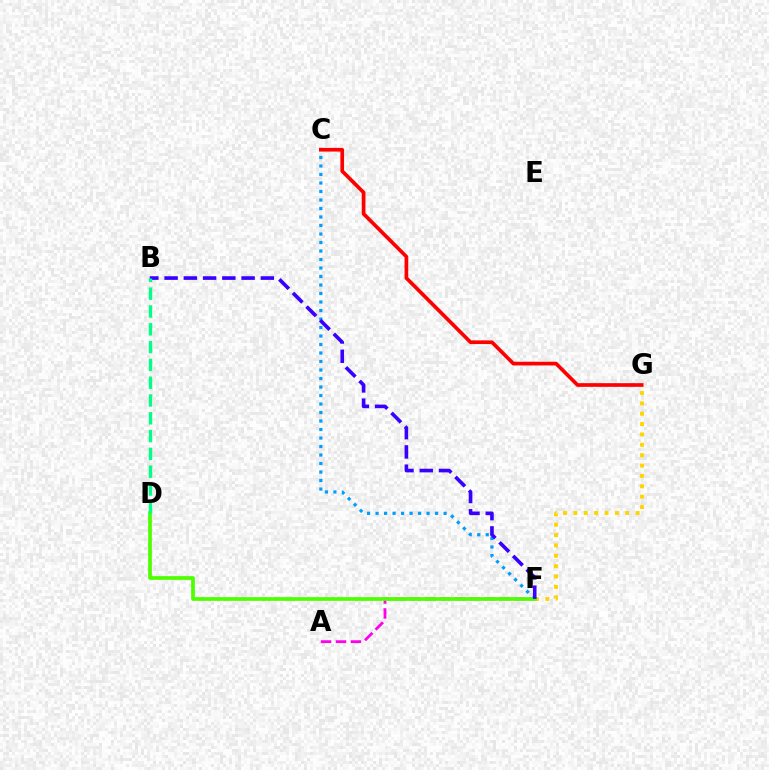{('F', 'G'): [{'color': '#ffd500', 'line_style': 'dotted', 'thickness': 2.82}], ('A', 'F'): [{'color': '#ff00ed', 'line_style': 'dashed', 'thickness': 2.03}], ('C', 'F'): [{'color': '#009eff', 'line_style': 'dotted', 'thickness': 2.31}], ('D', 'F'): [{'color': '#4fff00', 'line_style': 'solid', 'thickness': 2.67}], ('B', 'F'): [{'color': '#3700ff', 'line_style': 'dashed', 'thickness': 2.62}], ('C', 'G'): [{'color': '#ff0000', 'line_style': 'solid', 'thickness': 2.65}], ('B', 'D'): [{'color': '#00ff86', 'line_style': 'dashed', 'thickness': 2.42}]}